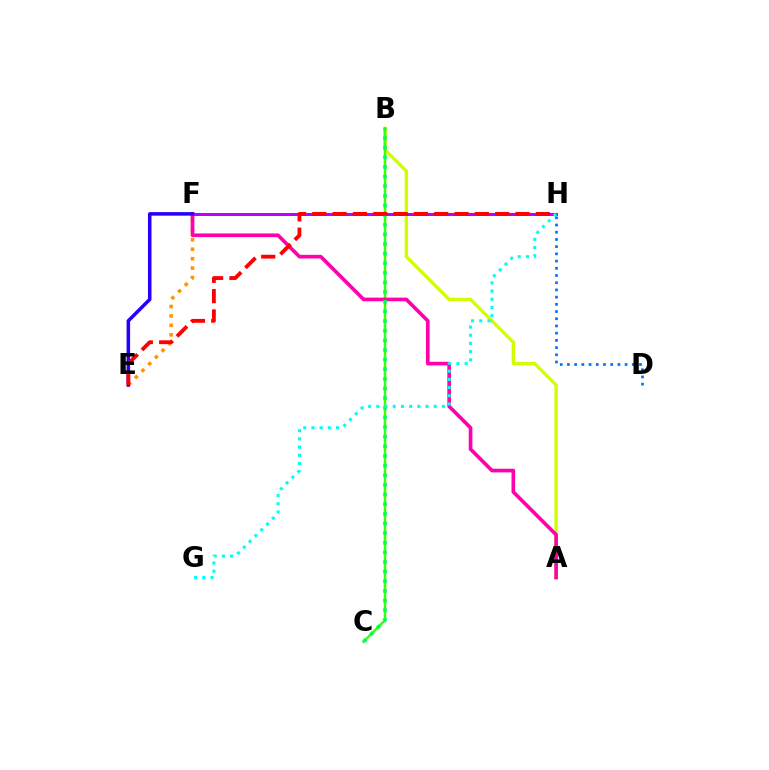{('E', 'F'): [{'color': '#ff9400', 'line_style': 'dotted', 'thickness': 2.57}, {'color': '#2500ff', 'line_style': 'solid', 'thickness': 2.54}], ('A', 'B'): [{'color': '#d1ff00', 'line_style': 'solid', 'thickness': 2.43}], ('B', 'C'): [{'color': '#3dff00', 'line_style': 'solid', 'thickness': 1.8}, {'color': '#00ff5c', 'line_style': 'dotted', 'thickness': 2.62}], ('F', 'H'): [{'color': '#b900ff', 'line_style': 'solid', 'thickness': 2.15}], ('A', 'F'): [{'color': '#ff00ac', 'line_style': 'solid', 'thickness': 2.63}], ('G', 'H'): [{'color': '#00fff6', 'line_style': 'dotted', 'thickness': 2.23}], ('D', 'H'): [{'color': '#0074ff', 'line_style': 'dotted', 'thickness': 1.96}], ('E', 'H'): [{'color': '#ff0000', 'line_style': 'dashed', 'thickness': 2.76}]}